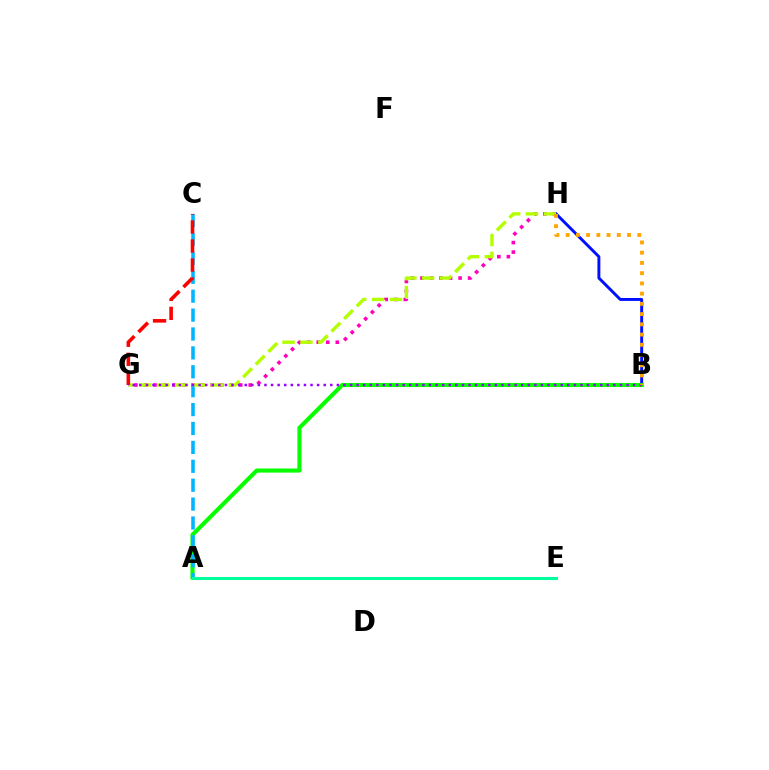{('G', 'H'): [{'color': '#ff00bd', 'line_style': 'dotted', 'thickness': 2.59}, {'color': '#b3ff00', 'line_style': 'dashed', 'thickness': 2.43}], ('B', 'H'): [{'color': '#0010ff', 'line_style': 'solid', 'thickness': 2.11}, {'color': '#ffa500', 'line_style': 'dotted', 'thickness': 2.78}], ('A', 'B'): [{'color': '#08ff00', 'line_style': 'solid', 'thickness': 2.95}], ('A', 'C'): [{'color': '#00b5ff', 'line_style': 'dashed', 'thickness': 2.57}], ('C', 'G'): [{'color': '#ff0000', 'line_style': 'dashed', 'thickness': 2.59}], ('B', 'G'): [{'color': '#9b00ff', 'line_style': 'dotted', 'thickness': 1.79}], ('A', 'E'): [{'color': '#00ff9d', 'line_style': 'solid', 'thickness': 2.19}]}